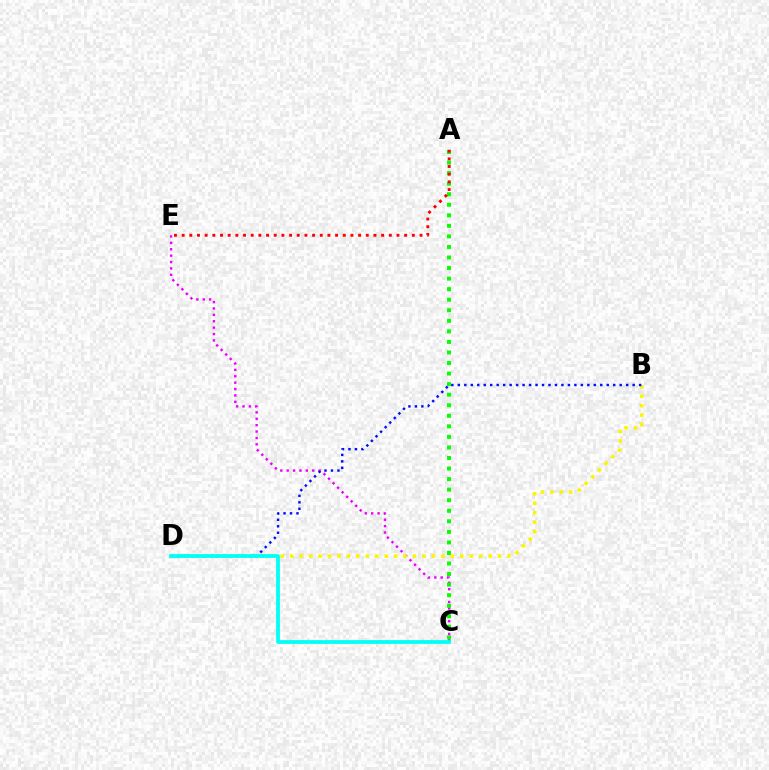{('C', 'E'): [{'color': '#ee00ff', 'line_style': 'dotted', 'thickness': 1.74}], ('B', 'D'): [{'color': '#fcf500', 'line_style': 'dotted', 'thickness': 2.57}, {'color': '#0010ff', 'line_style': 'dotted', 'thickness': 1.76}], ('C', 'D'): [{'color': '#00fff6', 'line_style': 'solid', 'thickness': 2.72}], ('A', 'C'): [{'color': '#08ff00', 'line_style': 'dotted', 'thickness': 2.87}], ('A', 'E'): [{'color': '#ff0000', 'line_style': 'dotted', 'thickness': 2.08}]}